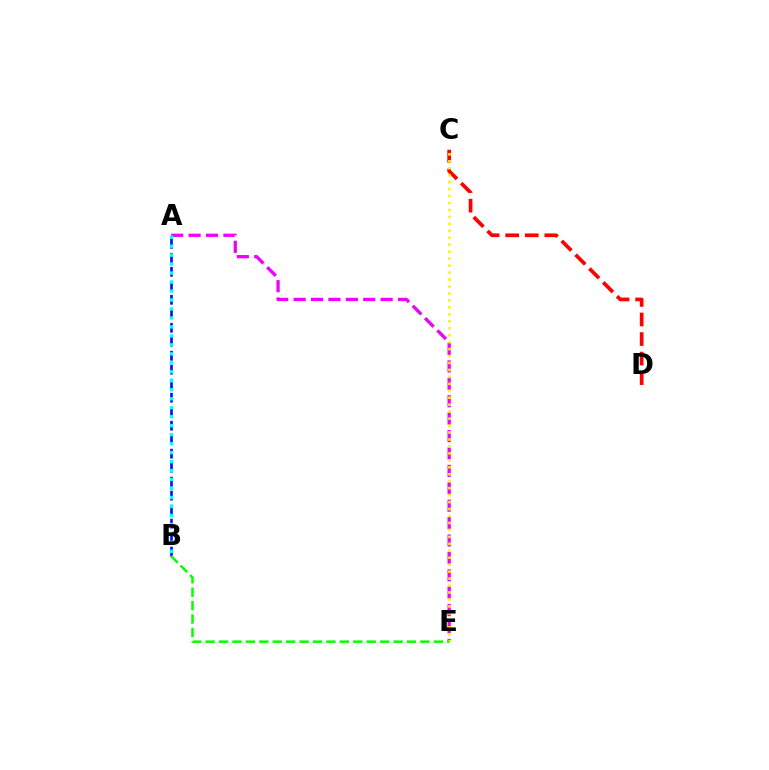{('A', 'E'): [{'color': '#ee00ff', 'line_style': 'dashed', 'thickness': 2.36}], ('A', 'B'): [{'color': '#0010ff', 'line_style': 'dashed', 'thickness': 1.9}, {'color': '#00fff6', 'line_style': 'dotted', 'thickness': 2.44}], ('C', 'D'): [{'color': '#ff0000', 'line_style': 'dashed', 'thickness': 2.66}], ('C', 'E'): [{'color': '#fcf500', 'line_style': 'dotted', 'thickness': 1.89}], ('B', 'E'): [{'color': '#08ff00', 'line_style': 'dashed', 'thickness': 1.82}]}